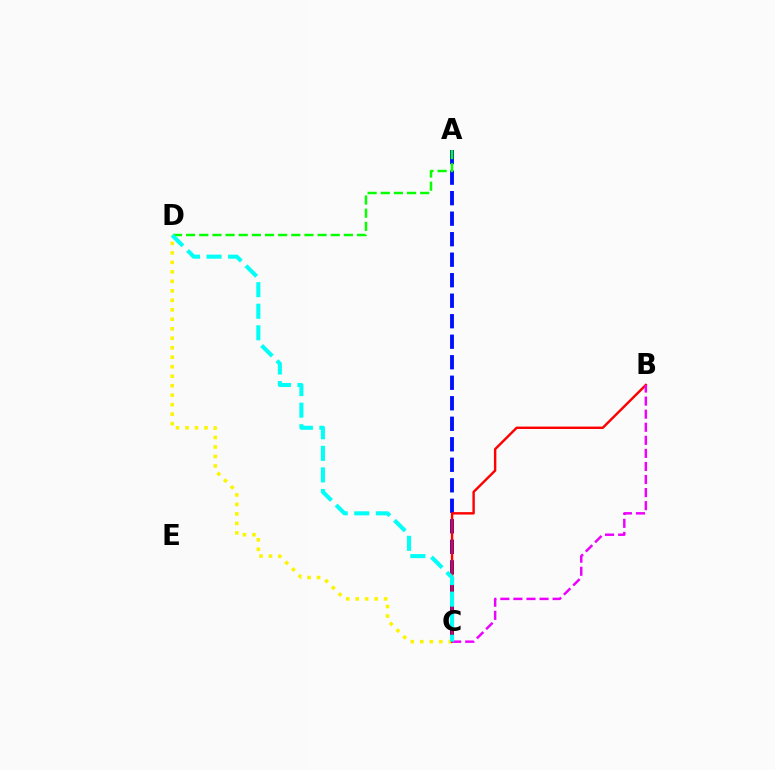{('C', 'D'): [{'color': '#fcf500', 'line_style': 'dotted', 'thickness': 2.58}, {'color': '#00fff6', 'line_style': 'dashed', 'thickness': 2.93}], ('A', 'C'): [{'color': '#0010ff', 'line_style': 'dashed', 'thickness': 2.79}], ('B', 'C'): [{'color': '#ff0000', 'line_style': 'solid', 'thickness': 1.74}, {'color': '#ee00ff', 'line_style': 'dashed', 'thickness': 1.78}], ('A', 'D'): [{'color': '#08ff00', 'line_style': 'dashed', 'thickness': 1.79}]}